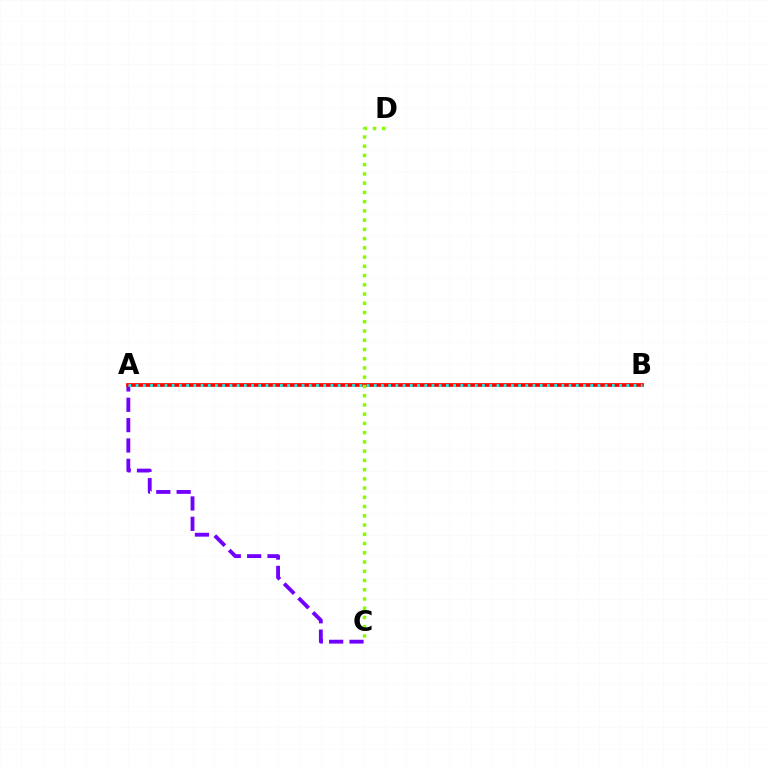{('A', 'C'): [{'color': '#7200ff', 'line_style': 'dashed', 'thickness': 2.77}], ('A', 'B'): [{'color': '#ff0000', 'line_style': 'solid', 'thickness': 2.68}, {'color': '#00fff6', 'line_style': 'dotted', 'thickness': 1.96}], ('C', 'D'): [{'color': '#84ff00', 'line_style': 'dotted', 'thickness': 2.51}]}